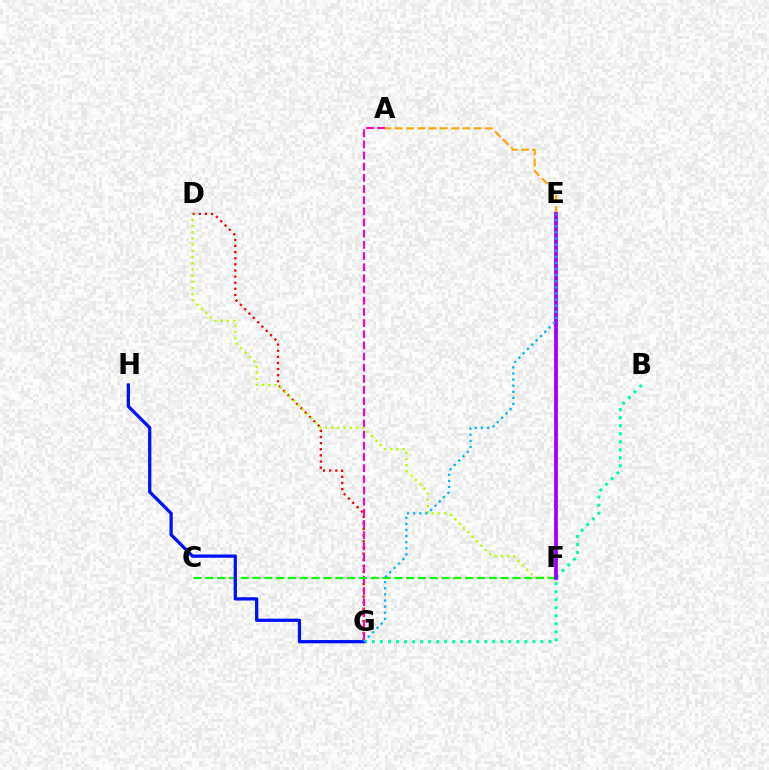{('D', 'G'): [{'color': '#ff0000', 'line_style': 'dotted', 'thickness': 1.66}], ('A', 'G'): [{'color': '#ff00bd', 'line_style': 'dashed', 'thickness': 1.52}], ('B', 'G'): [{'color': '#00ff9d', 'line_style': 'dotted', 'thickness': 2.18}], ('D', 'F'): [{'color': '#b3ff00', 'line_style': 'dotted', 'thickness': 1.68}], ('A', 'E'): [{'color': '#ffa500', 'line_style': 'dashed', 'thickness': 1.53}], ('C', 'F'): [{'color': '#08ff00', 'line_style': 'dashed', 'thickness': 1.6}], ('G', 'H'): [{'color': '#0010ff', 'line_style': 'solid', 'thickness': 2.34}], ('E', 'F'): [{'color': '#9b00ff', 'line_style': 'solid', 'thickness': 2.7}], ('E', 'G'): [{'color': '#00b5ff', 'line_style': 'dotted', 'thickness': 1.66}]}